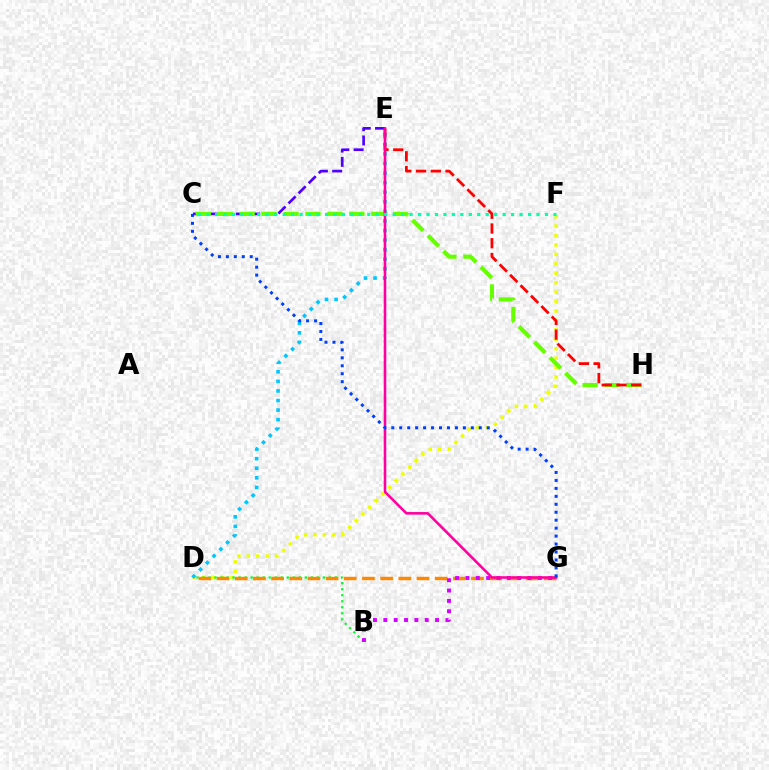{('C', 'E'): [{'color': '#4f00ff', 'line_style': 'dashed', 'thickness': 1.94}], ('D', 'F'): [{'color': '#eeff00', 'line_style': 'dotted', 'thickness': 2.56}], ('B', 'D'): [{'color': '#00ff27', 'line_style': 'dotted', 'thickness': 1.63}], ('D', 'E'): [{'color': '#00c7ff', 'line_style': 'dotted', 'thickness': 2.6}], ('C', 'H'): [{'color': '#66ff00', 'line_style': 'dashed', 'thickness': 2.98}], ('D', 'G'): [{'color': '#ff8800', 'line_style': 'dashed', 'thickness': 2.47}], ('E', 'H'): [{'color': '#ff0000', 'line_style': 'dashed', 'thickness': 2.0}], ('B', 'G'): [{'color': '#d600ff', 'line_style': 'dotted', 'thickness': 2.81}], ('E', 'G'): [{'color': '#ff00a0', 'line_style': 'solid', 'thickness': 1.85}], ('C', 'G'): [{'color': '#003fff', 'line_style': 'dotted', 'thickness': 2.16}], ('C', 'F'): [{'color': '#00ffaf', 'line_style': 'dotted', 'thickness': 2.3}]}